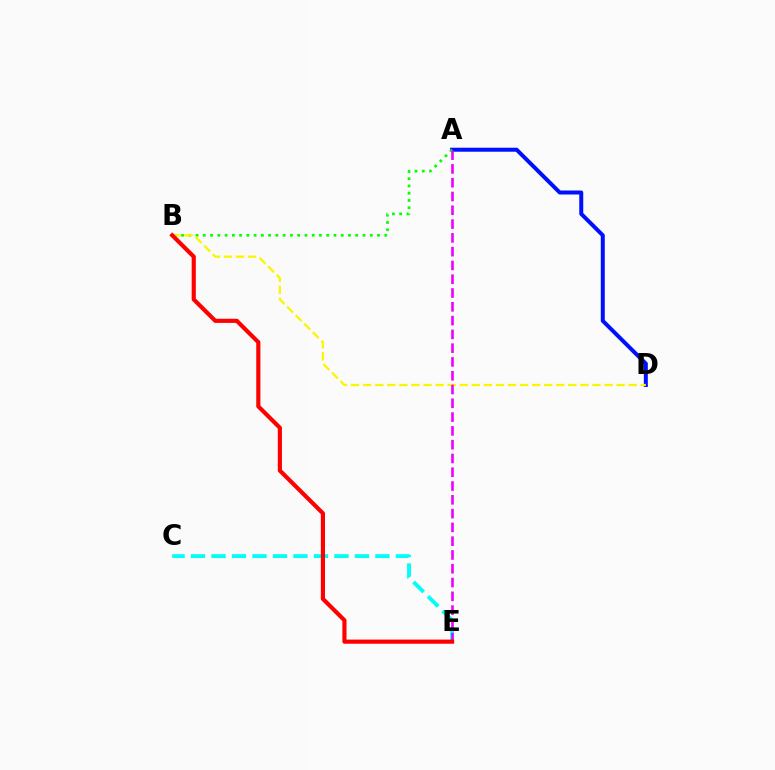{('C', 'E'): [{'color': '#00fff6', 'line_style': 'dashed', 'thickness': 2.78}], ('A', 'D'): [{'color': '#0010ff', 'line_style': 'solid', 'thickness': 2.87}], ('A', 'B'): [{'color': '#08ff00', 'line_style': 'dotted', 'thickness': 1.97}], ('B', 'D'): [{'color': '#fcf500', 'line_style': 'dashed', 'thickness': 1.64}], ('A', 'E'): [{'color': '#ee00ff', 'line_style': 'dashed', 'thickness': 1.87}], ('B', 'E'): [{'color': '#ff0000', 'line_style': 'solid', 'thickness': 2.99}]}